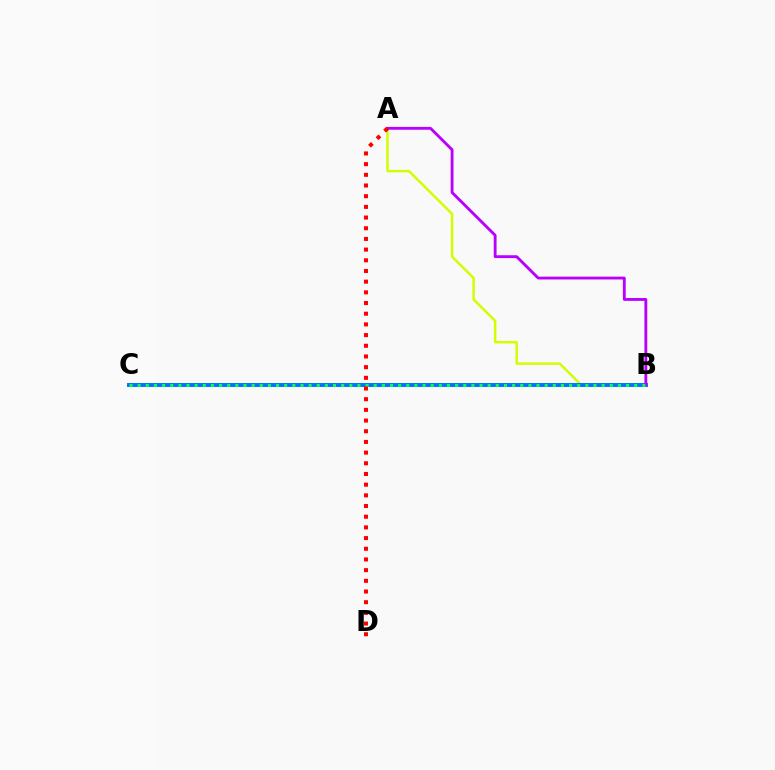{('A', 'B'): [{'color': '#d1ff00', 'line_style': 'solid', 'thickness': 1.8}, {'color': '#b900ff', 'line_style': 'solid', 'thickness': 2.05}], ('B', 'C'): [{'color': '#0074ff', 'line_style': 'solid', 'thickness': 2.85}, {'color': '#00ff5c', 'line_style': 'dotted', 'thickness': 2.21}], ('A', 'D'): [{'color': '#ff0000', 'line_style': 'dotted', 'thickness': 2.9}]}